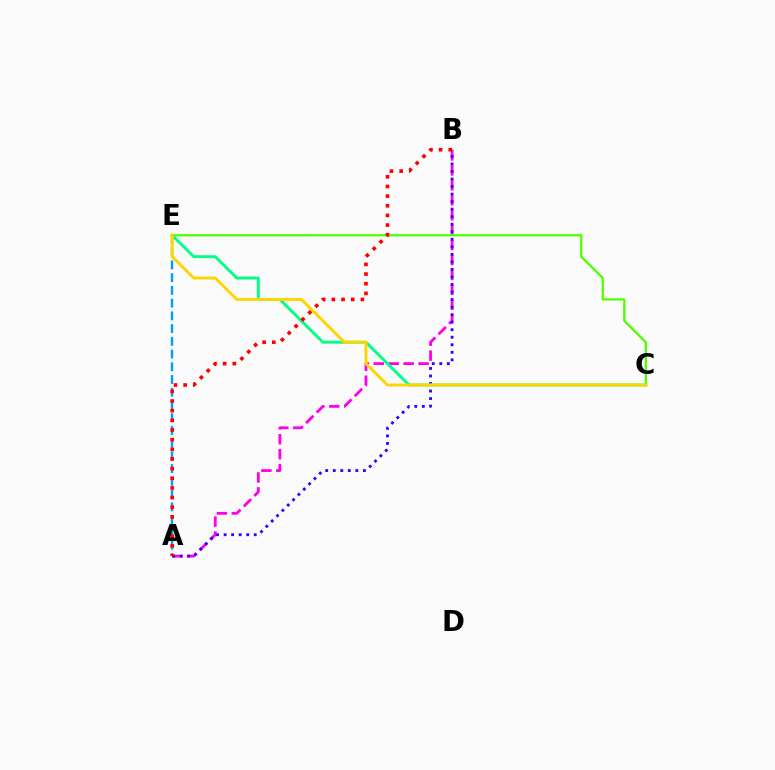{('A', 'E'): [{'color': '#009eff', 'line_style': 'dashed', 'thickness': 1.73}], ('A', 'B'): [{'color': '#ff00ed', 'line_style': 'dashed', 'thickness': 2.03}, {'color': '#3700ff', 'line_style': 'dotted', 'thickness': 2.05}, {'color': '#ff0000', 'line_style': 'dotted', 'thickness': 2.62}], ('C', 'E'): [{'color': '#00ff86', 'line_style': 'solid', 'thickness': 2.08}, {'color': '#4fff00', 'line_style': 'solid', 'thickness': 1.65}, {'color': '#ffd500', 'line_style': 'solid', 'thickness': 2.1}]}